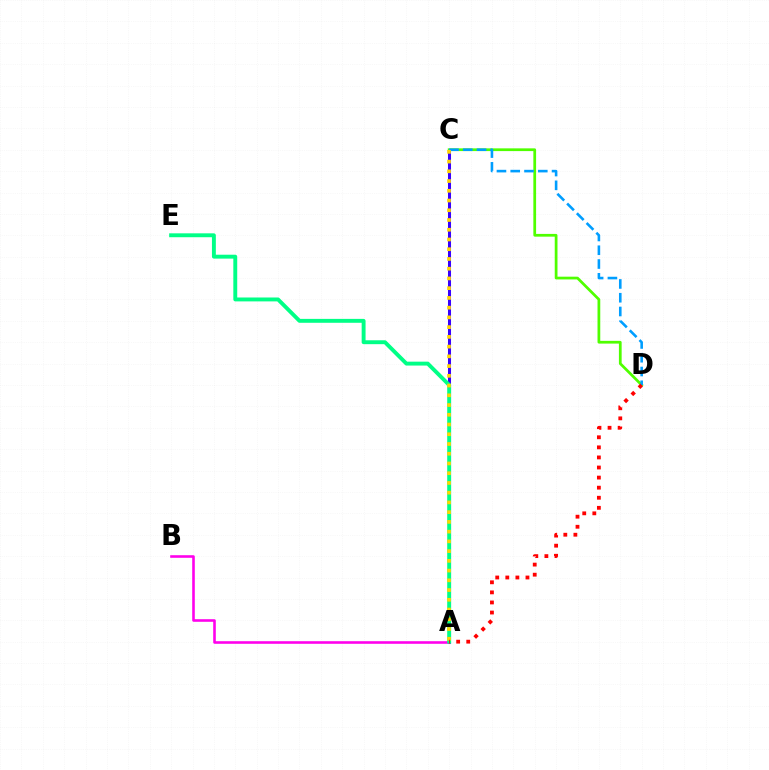{('A', 'C'): [{'color': '#3700ff', 'line_style': 'solid', 'thickness': 2.19}, {'color': '#ffd500', 'line_style': 'dotted', 'thickness': 2.65}], ('A', 'B'): [{'color': '#ff00ed', 'line_style': 'solid', 'thickness': 1.87}], ('A', 'E'): [{'color': '#00ff86', 'line_style': 'solid', 'thickness': 2.81}], ('C', 'D'): [{'color': '#4fff00', 'line_style': 'solid', 'thickness': 1.97}, {'color': '#009eff', 'line_style': 'dashed', 'thickness': 1.87}], ('A', 'D'): [{'color': '#ff0000', 'line_style': 'dotted', 'thickness': 2.74}]}